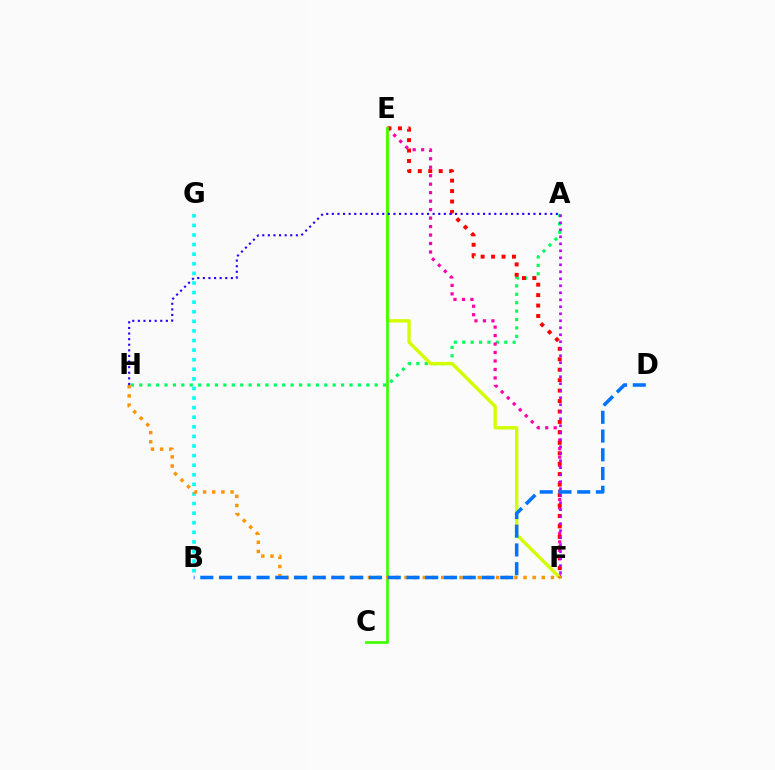{('A', 'H'): [{'color': '#00ff5c', 'line_style': 'dotted', 'thickness': 2.28}, {'color': '#2500ff', 'line_style': 'dotted', 'thickness': 1.52}], ('E', 'F'): [{'color': '#ff00ac', 'line_style': 'dotted', 'thickness': 2.3}, {'color': '#d1ff00', 'line_style': 'solid', 'thickness': 2.42}, {'color': '#ff0000', 'line_style': 'dotted', 'thickness': 2.84}], ('B', 'G'): [{'color': '#00fff6', 'line_style': 'dotted', 'thickness': 2.61}], ('C', 'E'): [{'color': '#3dff00', 'line_style': 'solid', 'thickness': 1.92}], ('F', 'H'): [{'color': '#ff9400', 'line_style': 'dotted', 'thickness': 2.49}], ('A', 'F'): [{'color': '#b900ff', 'line_style': 'dotted', 'thickness': 1.9}], ('B', 'D'): [{'color': '#0074ff', 'line_style': 'dashed', 'thickness': 2.55}]}